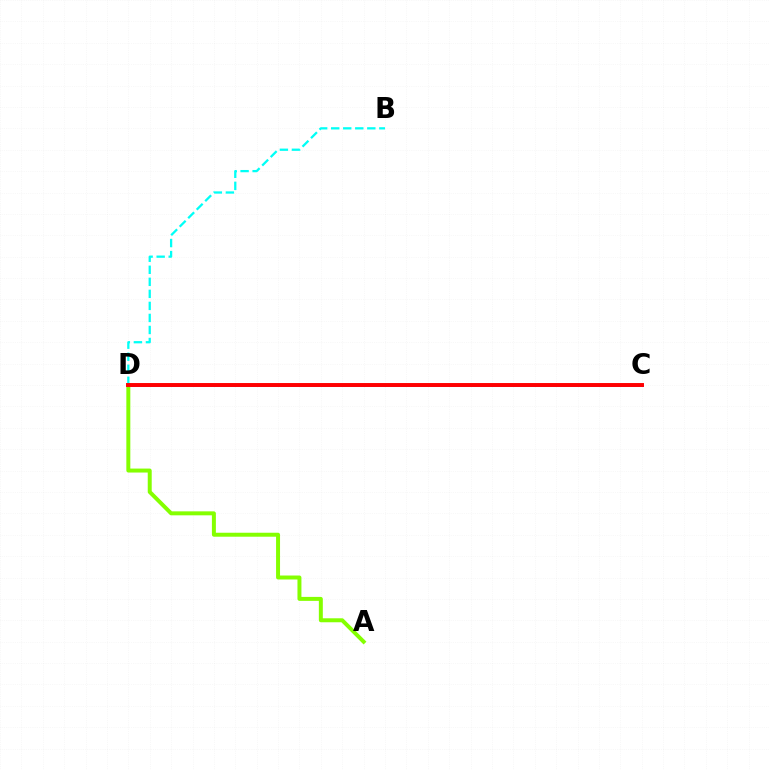{('A', 'D'): [{'color': '#84ff00', 'line_style': 'solid', 'thickness': 2.86}], ('B', 'D'): [{'color': '#00fff6', 'line_style': 'dashed', 'thickness': 1.64}], ('C', 'D'): [{'color': '#7200ff', 'line_style': 'solid', 'thickness': 1.81}, {'color': '#ff0000', 'line_style': 'solid', 'thickness': 2.82}]}